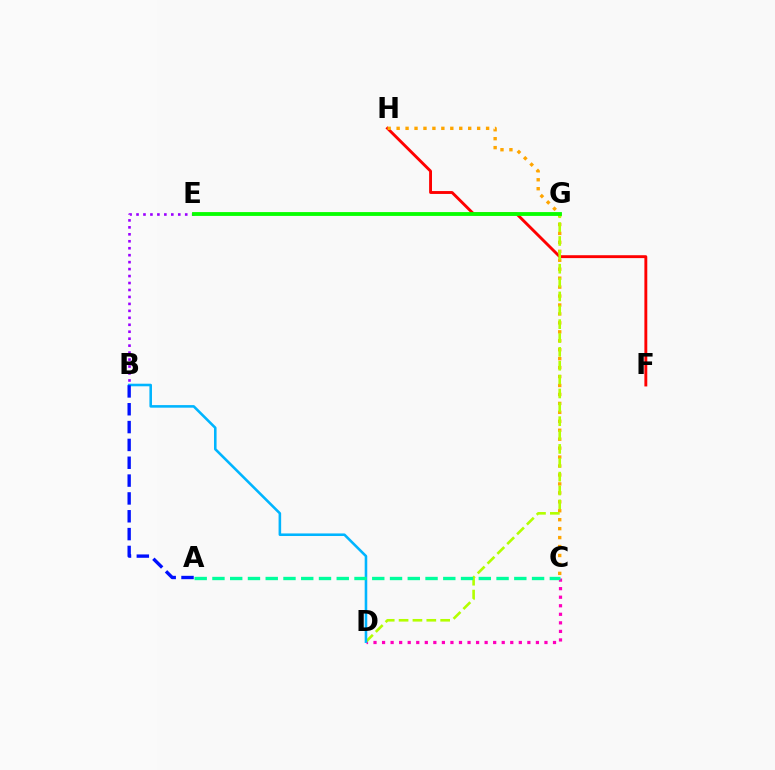{('B', 'E'): [{'color': '#9b00ff', 'line_style': 'dotted', 'thickness': 1.89}], ('F', 'H'): [{'color': '#ff0000', 'line_style': 'solid', 'thickness': 2.08}], ('C', 'H'): [{'color': '#ffa500', 'line_style': 'dotted', 'thickness': 2.43}], ('C', 'D'): [{'color': '#ff00bd', 'line_style': 'dotted', 'thickness': 2.32}], ('D', 'G'): [{'color': '#b3ff00', 'line_style': 'dashed', 'thickness': 1.88}], ('B', 'D'): [{'color': '#00b5ff', 'line_style': 'solid', 'thickness': 1.85}], ('A', 'B'): [{'color': '#0010ff', 'line_style': 'dashed', 'thickness': 2.42}], ('A', 'C'): [{'color': '#00ff9d', 'line_style': 'dashed', 'thickness': 2.41}], ('E', 'G'): [{'color': '#08ff00', 'line_style': 'solid', 'thickness': 2.76}]}